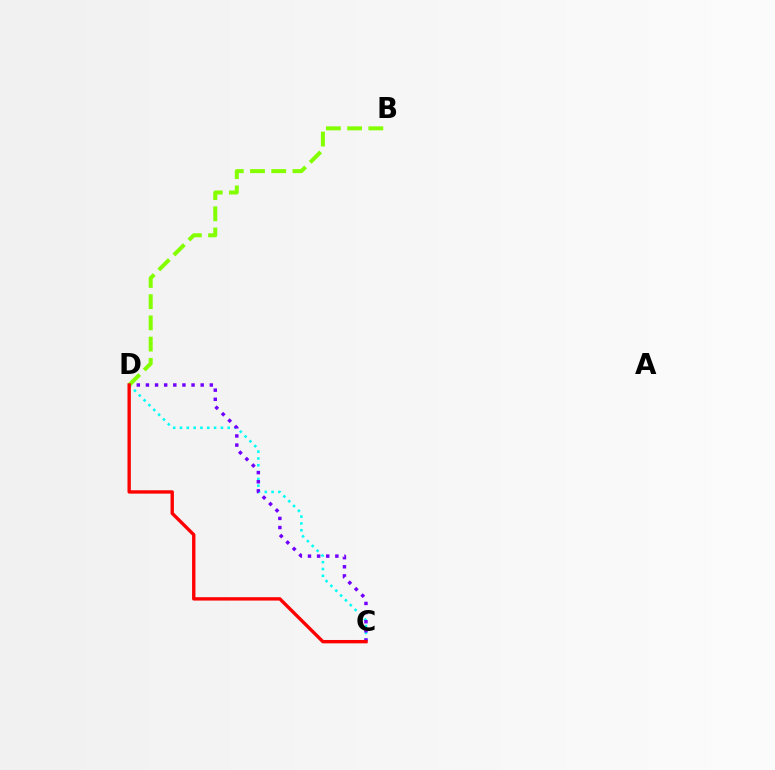{('C', 'D'): [{'color': '#00fff6', 'line_style': 'dotted', 'thickness': 1.85}, {'color': '#7200ff', 'line_style': 'dotted', 'thickness': 2.48}, {'color': '#ff0000', 'line_style': 'solid', 'thickness': 2.42}], ('B', 'D'): [{'color': '#84ff00', 'line_style': 'dashed', 'thickness': 2.88}]}